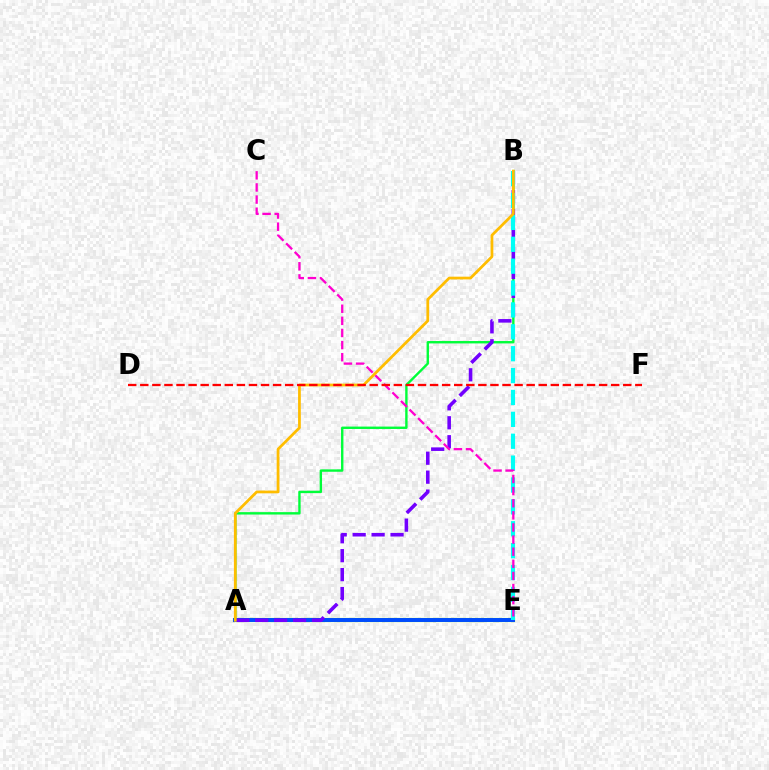{('A', 'E'): [{'color': '#84ff00', 'line_style': 'solid', 'thickness': 2.99}, {'color': '#004bff', 'line_style': 'solid', 'thickness': 2.84}], ('A', 'B'): [{'color': '#00ff39', 'line_style': 'solid', 'thickness': 1.72}, {'color': '#7200ff', 'line_style': 'dashed', 'thickness': 2.57}, {'color': '#ffbd00', 'line_style': 'solid', 'thickness': 1.98}], ('B', 'E'): [{'color': '#00fff6', 'line_style': 'dashed', 'thickness': 2.97}], ('C', 'E'): [{'color': '#ff00cf', 'line_style': 'dashed', 'thickness': 1.65}], ('D', 'F'): [{'color': '#ff0000', 'line_style': 'dashed', 'thickness': 1.64}]}